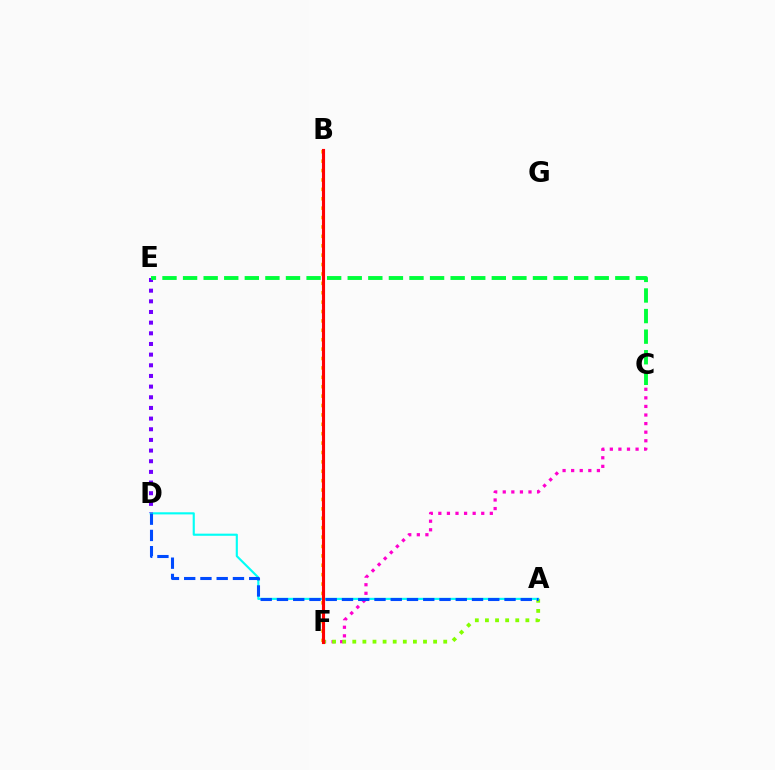{('B', 'F'): [{'color': '#ffbd00', 'line_style': 'dotted', 'thickness': 2.55}, {'color': '#ff0000', 'line_style': 'solid', 'thickness': 2.25}], ('C', 'F'): [{'color': '#ff00cf', 'line_style': 'dotted', 'thickness': 2.33}], ('A', 'F'): [{'color': '#84ff00', 'line_style': 'dotted', 'thickness': 2.75}], ('A', 'D'): [{'color': '#00fff6', 'line_style': 'solid', 'thickness': 1.54}, {'color': '#004bff', 'line_style': 'dashed', 'thickness': 2.21}], ('D', 'E'): [{'color': '#7200ff', 'line_style': 'dotted', 'thickness': 2.9}], ('C', 'E'): [{'color': '#00ff39', 'line_style': 'dashed', 'thickness': 2.8}]}